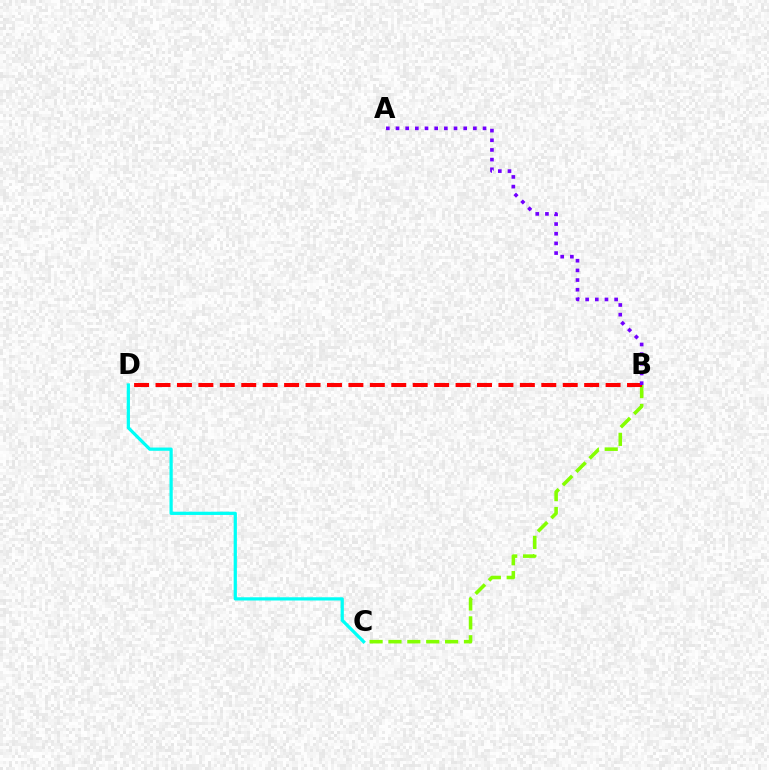{('B', 'C'): [{'color': '#84ff00', 'line_style': 'dashed', 'thickness': 2.56}], ('C', 'D'): [{'color': '#00fff6', 'line_style': 'solid', 'thickness': 2.33}], ('B', 'D'): [{'color': '#ff0000', 'line_style': 'dashed', 'thickness': 2.91}], ('A', 'B'): [{'color': '#7200ff', 'line_style': 'dotted', 'thickness': 2.63}]}